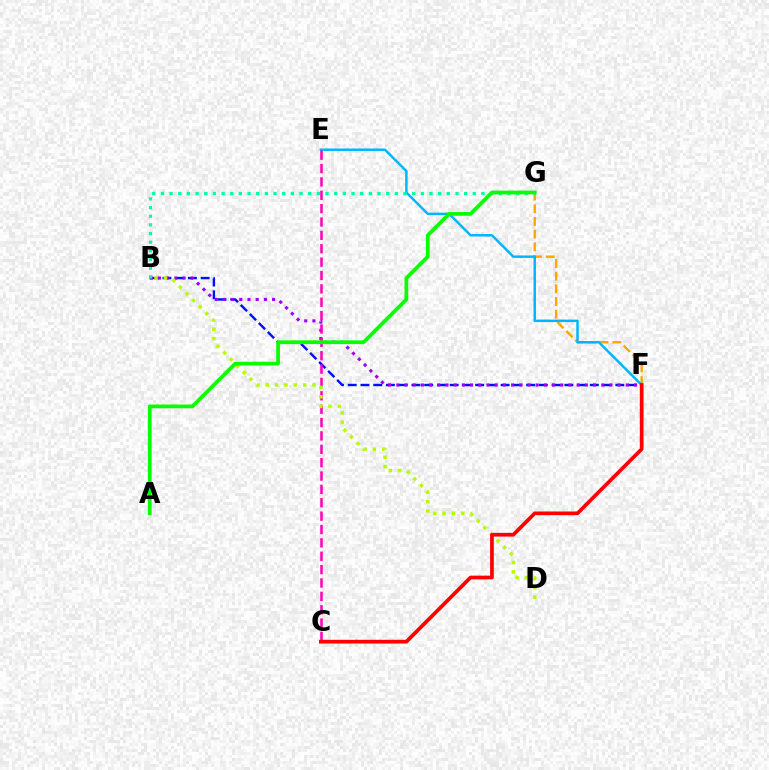{('F', 'G'): [{'color': '#ffa500', 'line_style': 'dashed', 'thickness': 1.72}], ('B', 'F'): [{'color': '#0010ff', 'line_style': 'dashed', 'thickness': 1.73}, {'color': '#9b00ff', 'line_style': 'dotted', 'thickness': 2.23}], ('E', 'F'): [{'color': '#00b5ff', 'line_style': 'solid', 'thickness': 1.77}], ('C', 'E'): [{'color': '#ff00bd', 'line_style': 'dashed', 'thickness': 1.82}], ('B', 'D'): [{'color': '#b3ff00', 'line_style': 'dotted', 'thickness': 2.54}], ('B', 'G'): [{'color': '#00ff9d', 'line_style': 'dotted', 'thickness': 2.35}], ('A', 'G'): [{'color': '#08ff00', 'line_style': 'solid', 'thickness': 2.7}], ('C', 'F'): [{'color': '#ff0000', 'line_style': 'solid', 'thickness': 2.67}]}